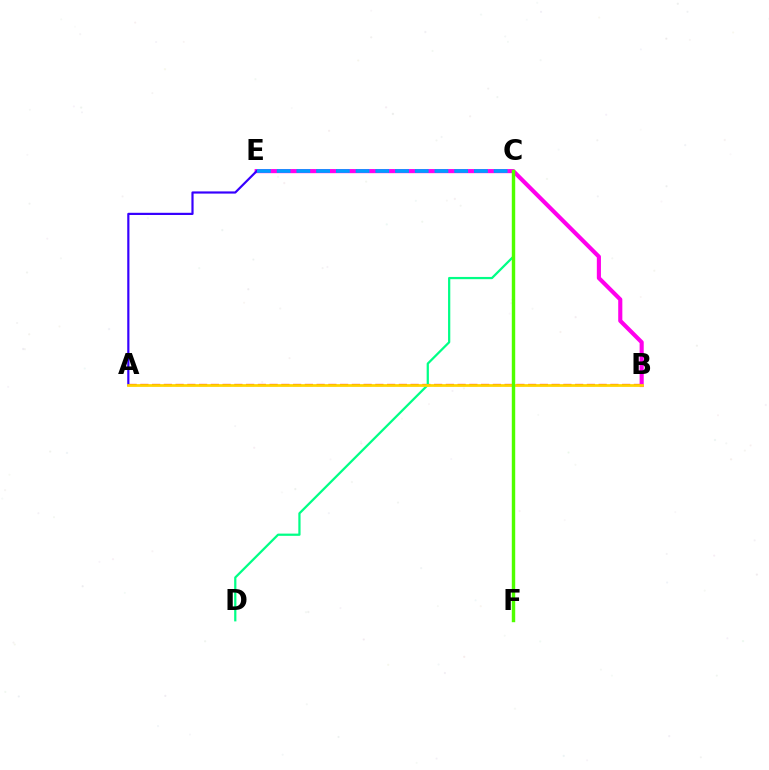{('A', 'B'): [{'color': '#ff0000', 'line_style': 'dashed', 'thickness': 1.6}, {'color': '#ffd500', 'line_style': 'solid', 'thickness': 1.98}], ('B', 'E'): [{'color': '#ff00ed', 'line_style': 'solid', 'thickness': 2.96}], ('A', 'E'): [{'color': '#3700ff', 'line_style': 'solid', 'thickness': 1.58}], ('C', 'D'): [{'color': '#00ff86', 'line_style': 'solid', 'thickness': 1.61}], ('C', 'F'): [{'color': '#4fff00', 'line_style': 'solid', 'thickness': 2.46}], ('C', 'E'): [{'color': '#009eff', 'line_style': 'dashed', 'thickness': 2.68}]}